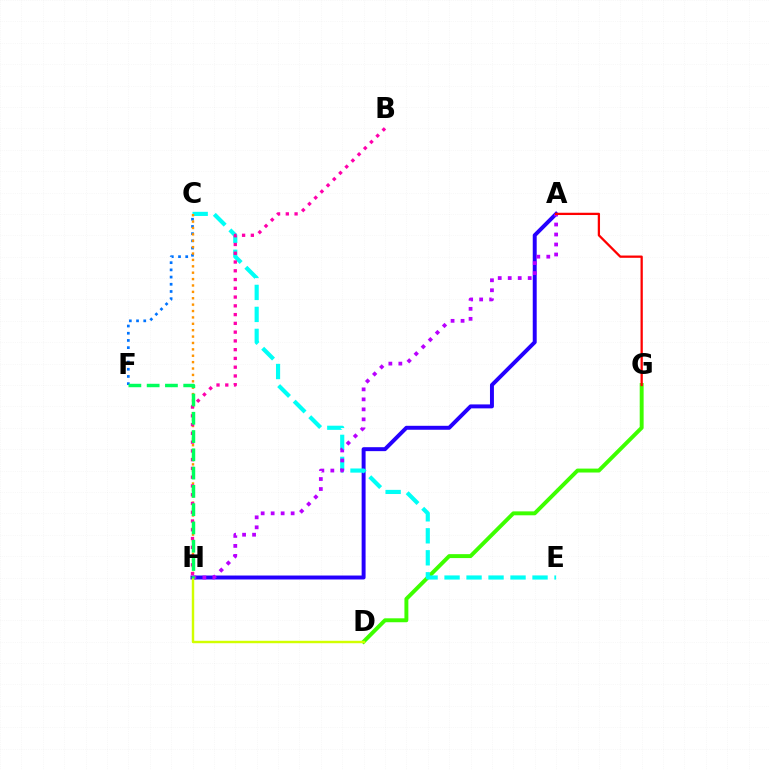{('A', 'H'): [{'color': '#2500ff', 'line_style': 'solid', 'thickness': 2.84}, {'color': '#b900ff', 'line_style': 'dotted', 'thickness': 2.71}], ('D', 'G'): [{'color': '#3dff00', 'line_style': 'solid', 'thickness': 2.83}], ('C', 'E'): [{'color': '#00fff6', 'line_style': 'dashed', 'thickness': 2.99}], ('C', 'F'): [{'color': '#0074ff', 'line_style': 'dotted', 'thickness': 1.96}], ('D', 'H'): [{'color': '#d1ff00', 'line_style': 'solid', 'thickness': 1.75}], ('C', 'H'): [{'color': '#ff9400', 'line_style': 'dotted', 'thickness': 1.74}], ('A', 'G'): [{'color': '#ff0000', 'line_style': 'solid', 'thickness': 1.64}], ('B', 'H'): [{'color': '#ff00ac', 'line_style': 'dotted', 'thickness': 2.38}], ('F', 'H'): [{'color': '#00ff5c', 'line_style': 'dashed', 'thickness': 2.48}]}